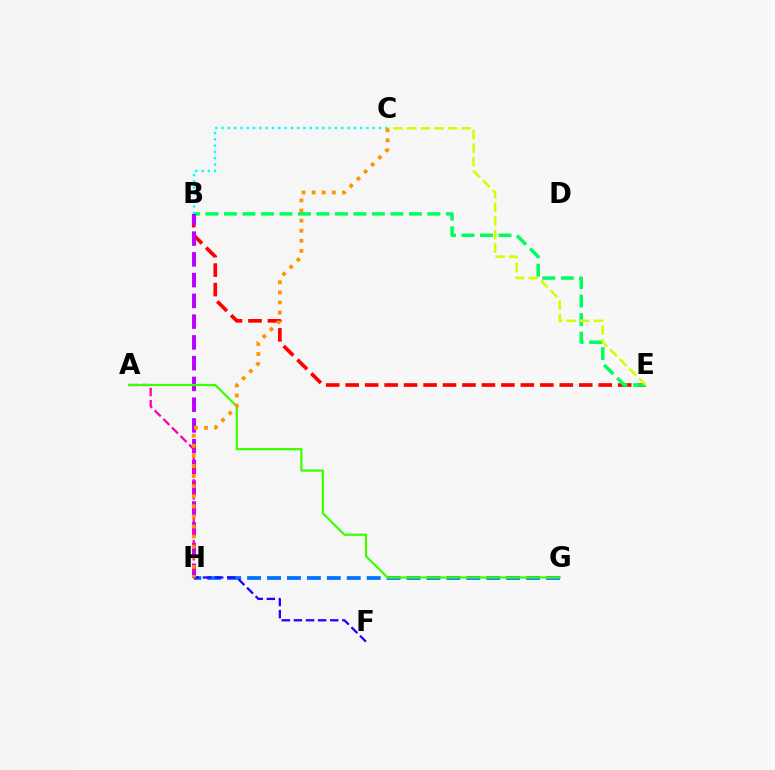{('B', 'E'): [{'color': '#ff0000', 'line_style': 'dashed', 'thickness': 2.64}, {'color': '#00ff5c', 'line_style': 'dashed', 'thickness': 2.51}], ('G', 'H'): [{'color': '#0074ff', 'line_style': 'dashed', 'thickness': 2.71}], ('F', 'H'): [{'color': '#2500ff', 'line_style': 'dashed', 'thickness': 1.65}], ('B', 'H'): [{'color': '#b900ff', 'line_style': 'dashed', 'thickness': 2.82}], ('A', 'H'): [{'color': '#ff00ac', 'line_style': 'dashed', 'thickness': 1.65}], ('A', 'G'): [{'color': '#3dff00', 'line_style': 'solid', 'thickness': 1.61}], ('B', 'C'): [{'color': '#00fff6', 'line_style': 'dotted', 'thickness': 1.71}], ('C', 'E'): [{'color': '#d1ff00', 'line_style': 'dashed', 'thickness': 1.85}], ('C', 'H'): [{'color': '#ff9400', 'line_style': 'dotted', 'thickness': 2.74}]}